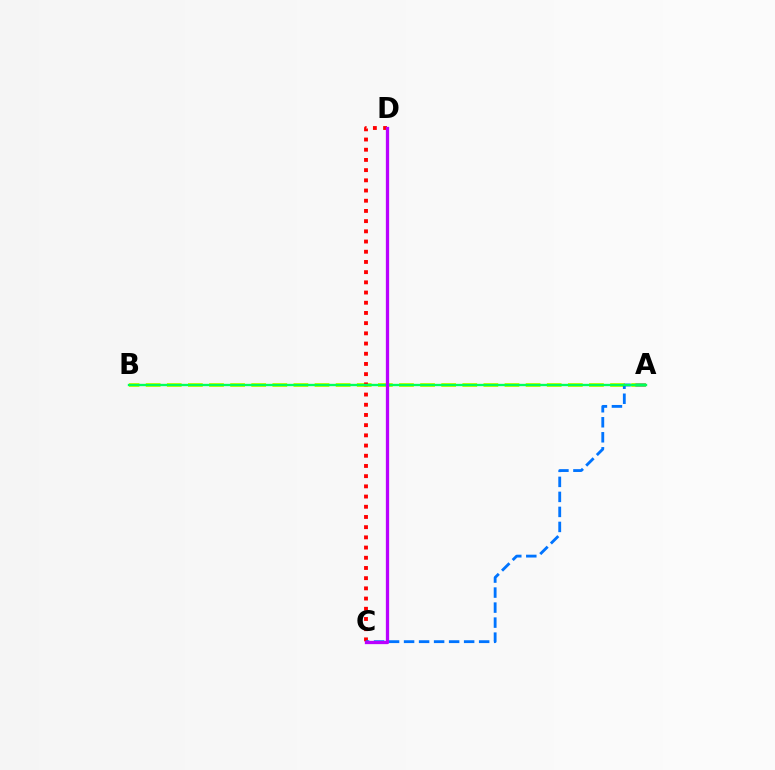{('A', 'B'): [{'color': '#d1ff00', 'line_style': 'dashed', 'thickness': 2.87}, {'color': '#00ff5c', 'line_style': 'solid', 'thickness': 1.7}], ('C', 'D'): [{'color': '#ff0000', 'line_style': 'dotted', 'thickness': 2.77}, {'color': '#b900ff', 'line_style': 'solid', 'thickness': 2.36}], ('A', 'C'): [{'color': '#0074ff', 'line_style': 'dashed', 'thickness': 2.04}]}